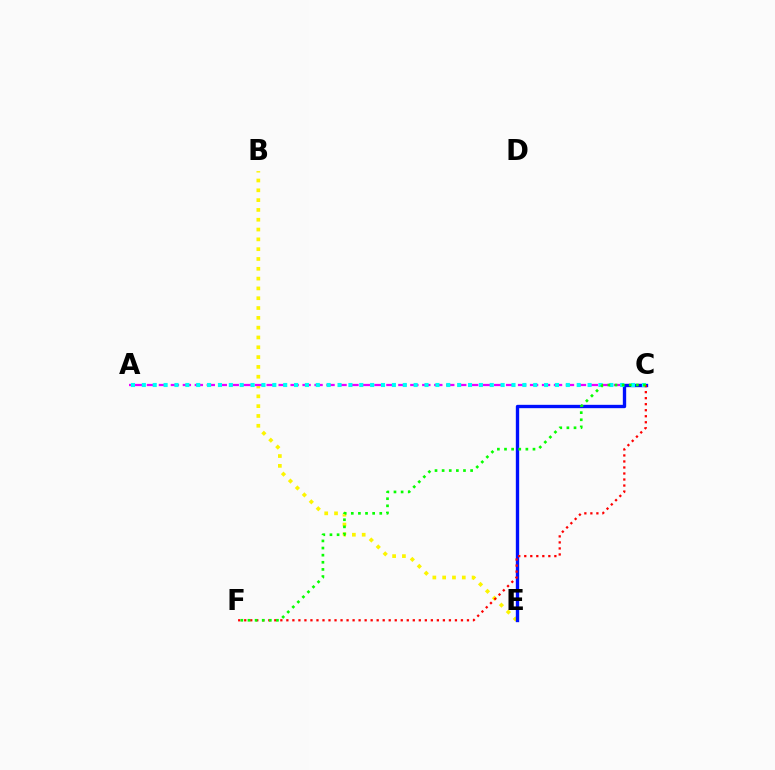{('B', 'E'): [{'color': '#fcf500', 'line_style': 'dotted', 'thickness': 2.67}], ('A', 'C'): [{'color': '#ee00ff', 'line_style': 'dashed', 'thickness': 1.63}, {'color': '#00fff6', 'line_style': 'dotted', 'thickness': 2.95}], ('C', 'E'): [{'color': '#0010ff', 'line_style': 'solid', 'thickness': 2.41}], ('C', 'F'): [{'color': '#ff0000', 'line_style': 'dotted', 'thickness': 1.64}, {'color': '#08ff00', 'line_style': 'dotted', 'thickness': 1.93}]}